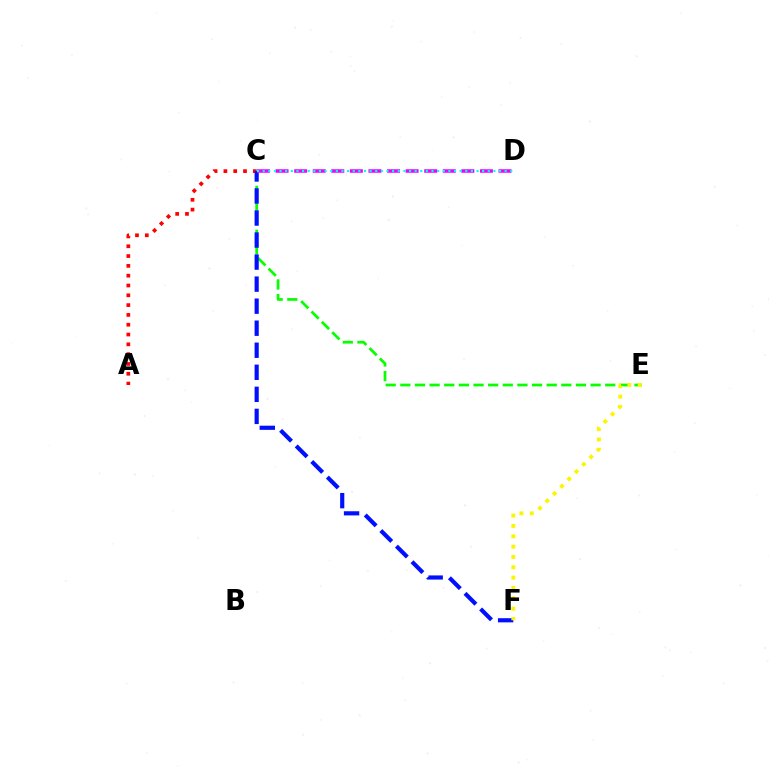{('A', 'C'): [{'color': '#ff0000', 'line_style': 'dotted', 'thickness': 2.67}], ('C', 'E'): [{'color': '#08ff00', 'line_style': 'dashed', 'thickness': 1.99}], ('C', 'F'): [{'color': '#0010ff', 'line_style': 'dashed', 'thickness': 2.99}], ('C', 'D'): [{'color': '#ee00ff', 'line_style': 'dashed', 'thickness': 2.52}, {'color': '#00fff6', 'line_style': 'dotted', 'thickness': 1.53}], ('E', 'F'): [{'color': '#fcf500', 'line_style': 'dotted', 'thickness': 2.81}]}